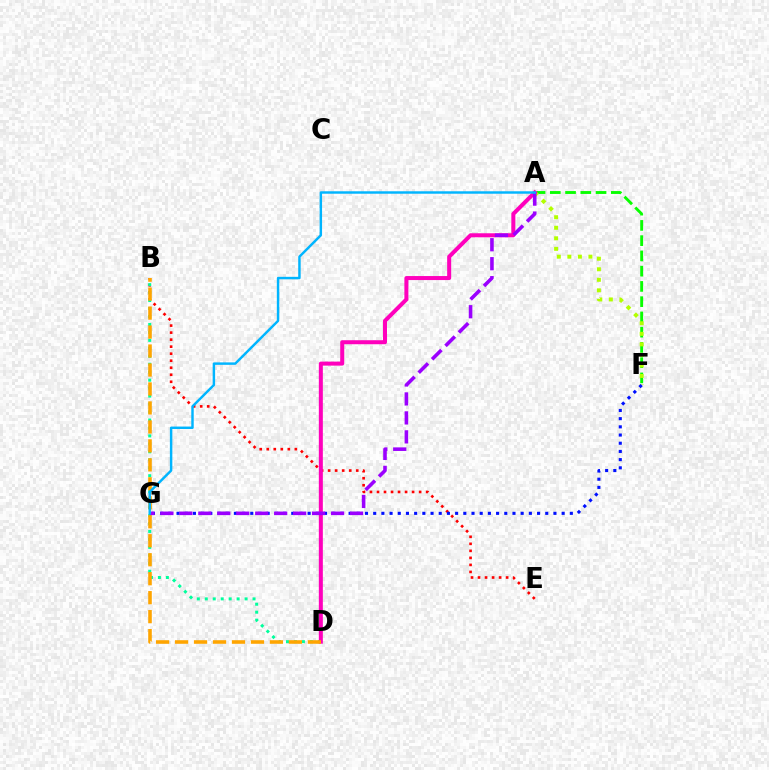{('A', 'F'): [{'color': '#08ff00', 'line_style': 'dashed', 'thickness': 2.07}, {'color': '#b3ff00', 'line_style': 'dotted', 'thickness': 2.86}], ('B', 'E'): [{'color': '#ff0000', 'line_style': 'dotted', 'thickness': 1.91}], ('B', 'D'): [{'color': '#00ff9d', 'line_style': 'dotted', 'thickness': 2.16}, {'color': '#ffa500', 'line_style': 'dashed', 'thickness': 2.58}], ('A', 'D'): [{'color': '#ff00bd', 'line_style': 'solid', 'thickness': 2.89}], ('F', 'G'): [{'color': '#0010ff', 'line_style': 'dotted', 'thickness': 2.23}], ('A', 'G'): [{'color': '#9b00ff', 'line_style': 'dashed', 'thickness': 2.58}, {'color': '#00b5ff', 'line_style': 'solid', 'thickness': 1.76}]}